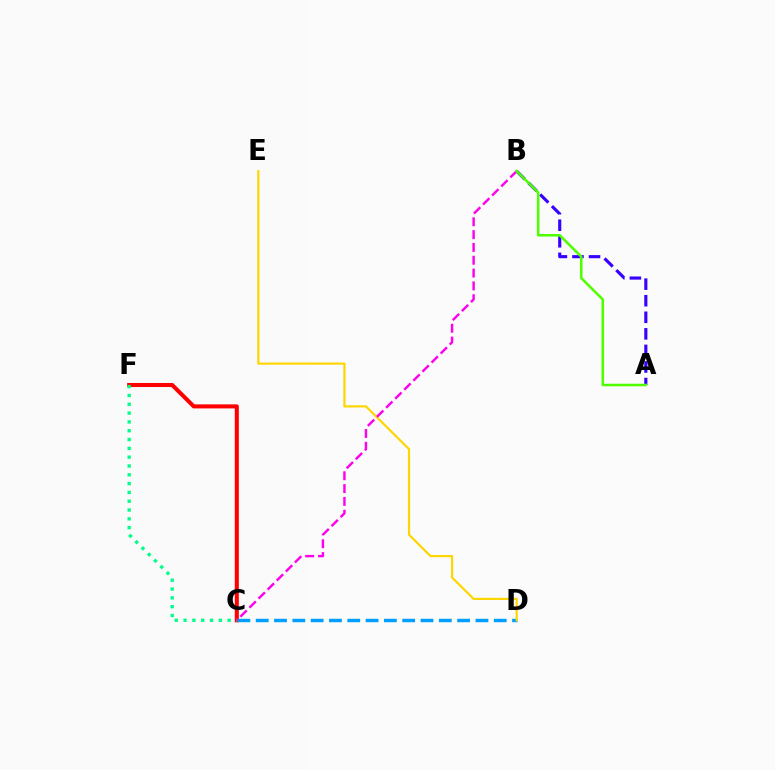{('C', 'F'): [{'color': '#ff0000', 'line_style': 'solid', 'thickness': 2.92}, {'color': '#00ff86', 'line_style': 'dotted', 'thickness': 2.39}], ('C', 'D'): [{'color': '#009eff', 'line_style': 'dashed', 'thickness': 2.49}], ('A', 'B'): [{'color': '#3700ff', 'line_style': 'dashed', 'thickness': 2.25}, {'color': '#4fff00', 'line_style': 'solid', 'thickness': 1.83}], ('D', 'E'): [{'color': '#ffd500', 'line_style': 'solid', 'thickness': 1.56}], ('B', 'C'): [{'color': '#ff00ed', 'line_style': 'dashed', 'thickness': 1.74}]}